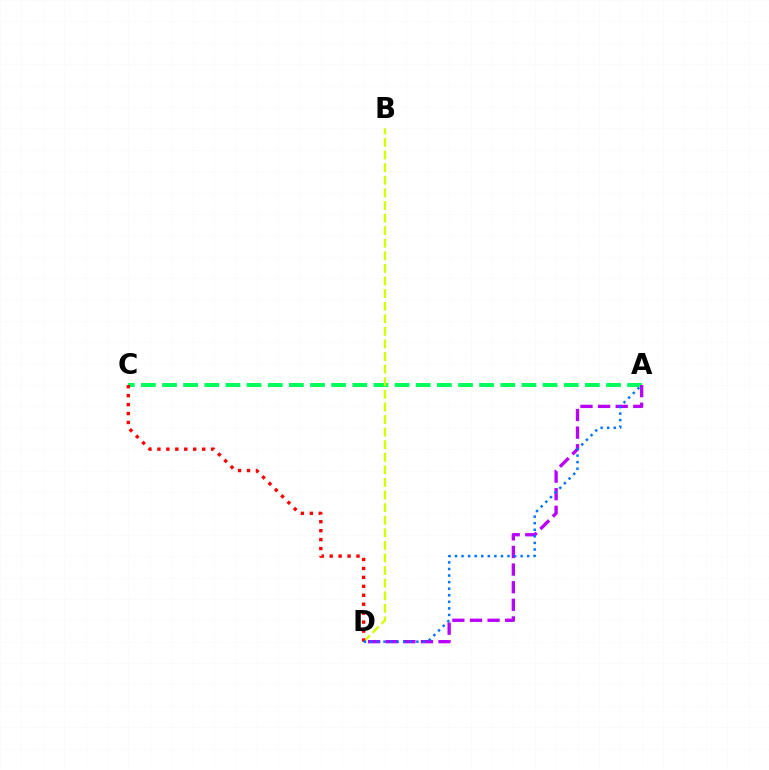{('A', 'C'): [{'color': '#00ff5c', 'line_style': 'dashed', 'thickness': 2.87}], ('A', 'D'): [{'color': '#b900ff', 'line_style': 'dashed', 'thickness': 2.39}, {'color': '#0074ff', 'line_style': 'dotted', 'thickness': 1.78}], ('B', 'D'): [{'color': '#d1ff00', 'line_style': 'dashed', 'thickness': 1.71}], ('C', 'D'): [{'color': '#ff0000', 'line_style': 'dotted', 'thickness': 2.43}]}